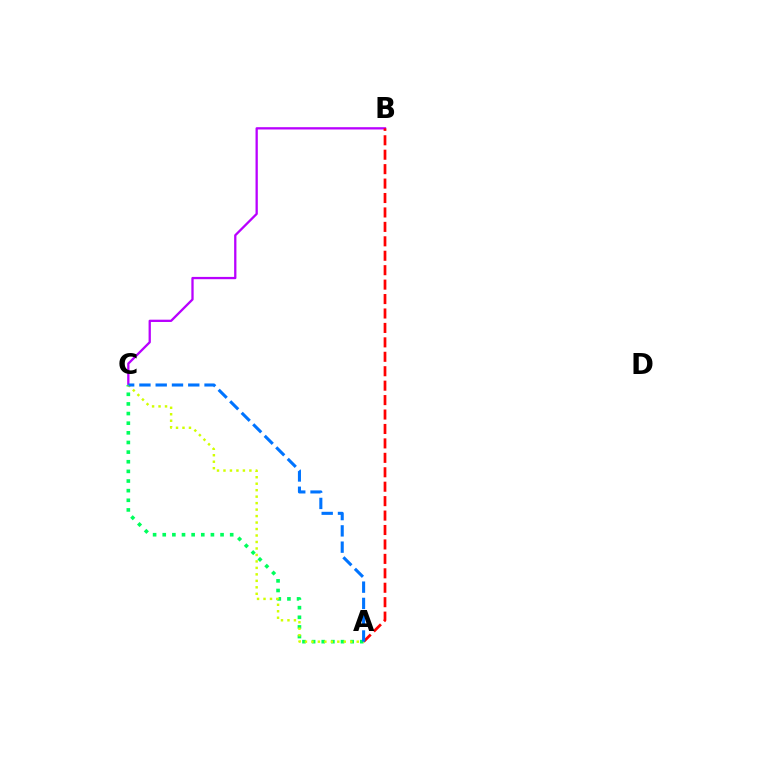{('B', 'C'): [{'color': '#b900ff', 'line_style': 'solid', 'thickness': 1.65}], ('A', 'C'): [{'color': '#00ff5c', 'line_style': 'dotted', 'thickness': 2.62}, {'color': '#d1ff00', 'line_style': 'dotted', 'thickness': 1.76}, {'color': '#0074ff', 'line_style': 'dashed', 'thickness': 2.21}], ('A', 'B'): [{'color': '#ff0000', 'line_style': 'dashed', 'thickness': 1.96}]}